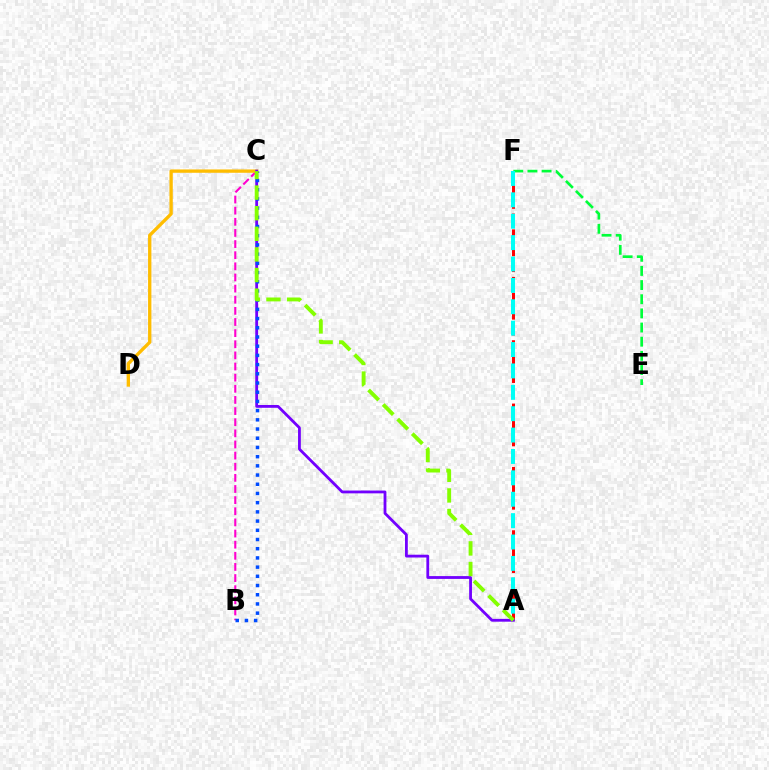{('B', 'C'): [{'color': '#ff00cf', 'line_style': 'dashed', 'thickness': 1.51}, {'color': '#004bff', 'line_style': 'dotted', 'thickness': 2.5}], ('C', 'D'): [{'color': '#ffbd00', 'line_style': 'solid', 'thickness': 2.39}], ('E', 'F'): [{'color': '#00ff39', 'line_style': 'dashed', 'thickness': 1.92}], ('A', 'F'): [{'color': '#ff0000', 'line_style': 'dashed', 'thickness': 2.15}, {'color': '#00fff6', 'line_style': 'dashed', 'thickness': 2.91}], ('A', 'C'): [{'color': '#7200ff', 'line_style': 'solid', 'thickness': 2.02}, {'color': '#84ff00', 'line_style': 'dashed', 'thickness': 2.8}]}